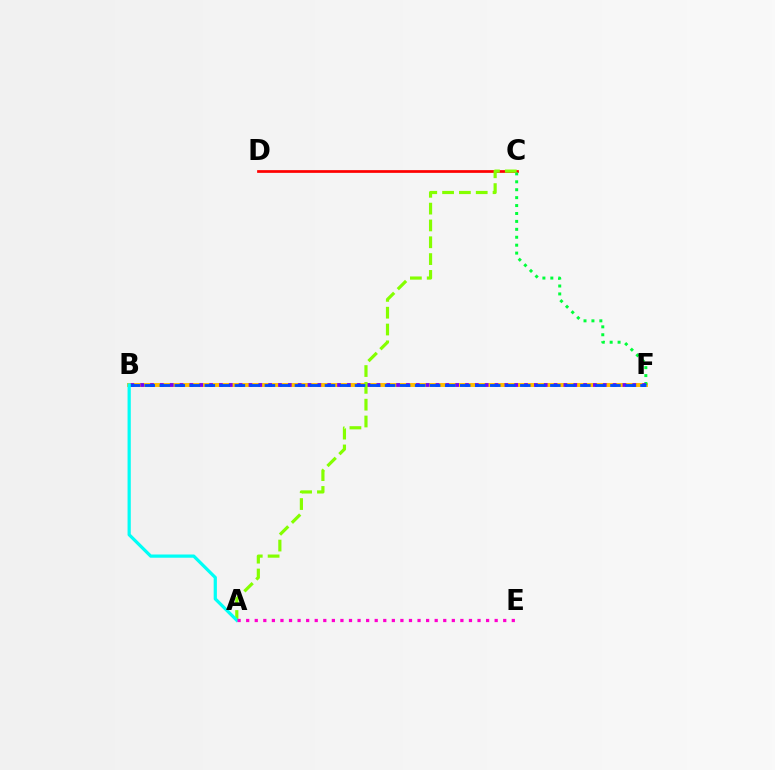{('B', 'F'): [{'color': '#ffbd00', 'line_style': 'solid', 'thickness': 2.84}, {'color': '#7200ff', 'line_style': 'dotted', 'thickness': 2.67}, {'color': '#004bff', 'line_style': 'dashed', 'thickness': 2.04}], ('C', 'D'): [{'color': '#ff0000', 'line_style': 'solid', 'thickness': 1.96}], ('C', 'F'): [{'color': '#00ff39', 'line_style': 'dotted', 'thickness': 2.15}], ('A', 'C'): [{'color': '#84ff00', 'line_style': 'dashed', 'thickness': 2.29}], ('A', 'B'): [{'color': '#00fff6', 'line_style': 'solid', 'thickness': 2.32}], ('A', 'E'): [{'color': '#ff00cf', 'line_style': 'dotted', 'thickness': 2.33}]}